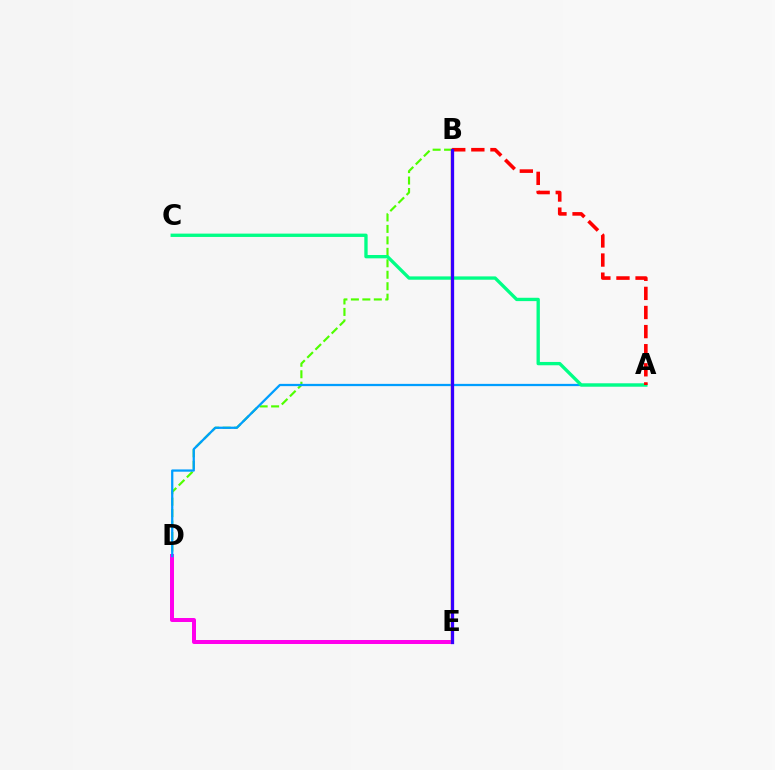{('B', 'D'): [{'color': '#4fff00', 'line_style': 'dashed', 'thickness': 1.56}], ('D', 'E'): [{'color': '#ff00ed', 'line_style': 'solid', 'thickness': 2.88}], ('A', 'D'): [{'color': '#009eff', 'line_style': 'solid', 'thickness': 1.63}], ('B', 'E'): [{'color': '#ffd500', 'line_style': 'solid', 'thickness': 1.78}, {'color': '#3700ff', 'line_style': 'solid', 'thickness': 2.37}], ('A', 'C'): [{'color': '#00ff86', 'line_style': 'solid', 'thickness': 2.4}], ('A', 'B'): [{'color': '#ff0000', 'line_style': 'dashed', 'thickness': 2.59}]}